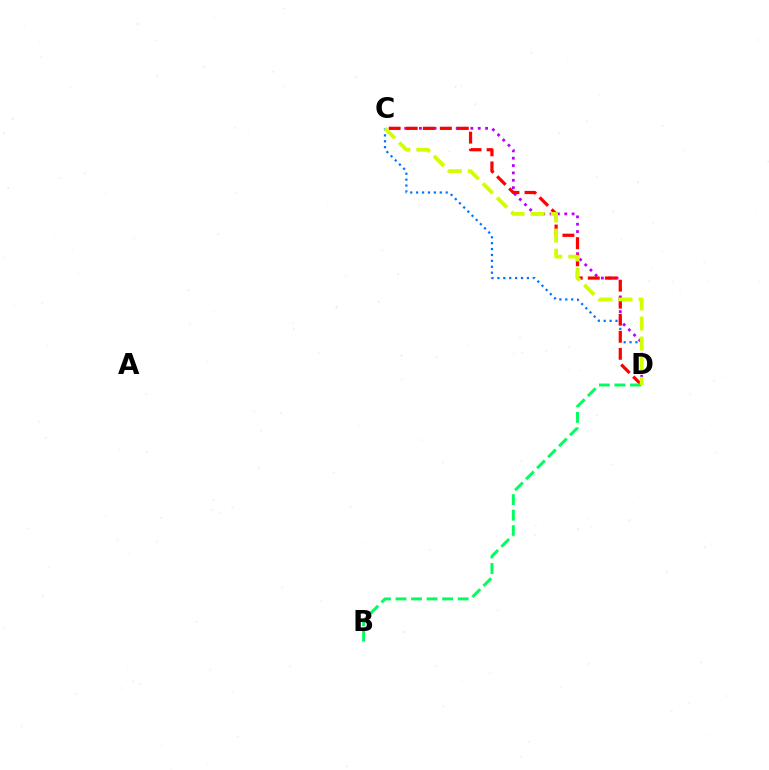{('C', 'D'): [{'color': '#0074ff', 'line_style': 'dotted', 'thickness': 1.6}, {'color': '#b900ff', 'line_style': 'dotted', 'thickness': 2.0}, {'color': '#ff0000', 'line_style': 'dashed', 'thickness': 2.32}, {'color': '#d1ff00', 'line_style': 'dashed', 'thickness': 2.73}], ('B', 'D'): [{'color': '#00ff5c', 'line_style': 'dashed', 'thickness': 2.11}]}